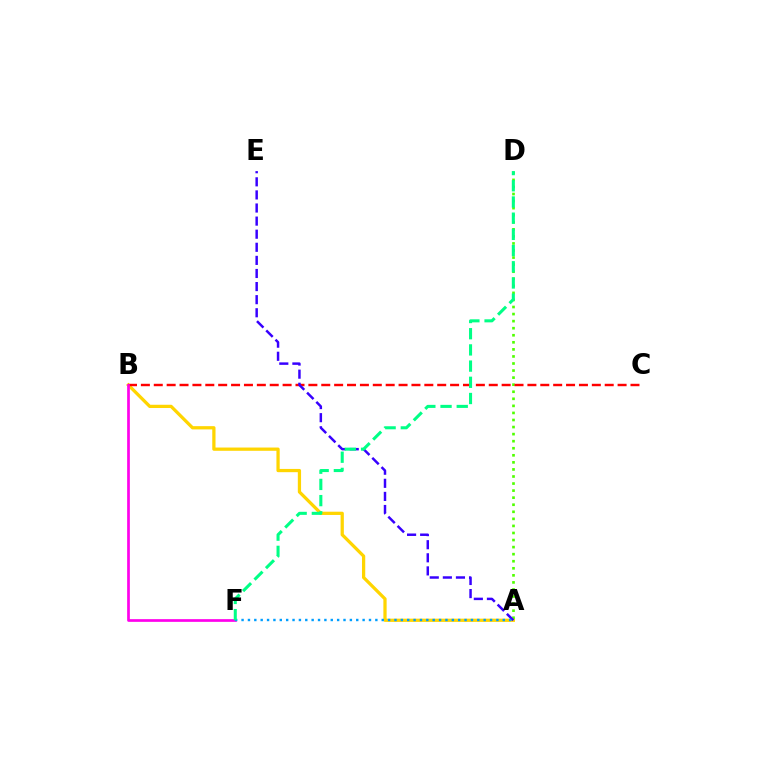{('A', 'B'): [{'color': '#ffd500', 'line_style': 'solid', 'thickness': 2.34}], ('A', 'D'): [{'color': '#4fff00', 'line_style': 'dotted', 'thickness': 1.92}], ('B', 'C'): [{'color': '#ff0000', 'line_style': 'dashed', 'thickness': 1.75}], ('B', 'F'): [{'color': '#ff00ed', 'line_style': 'solid', 'thickness': 1.95}], ('A', 'E'): [{'color': '#3700ff', 'line_style': 'dashed', 'thickness': 1.78}], ('A', 'F'): [{'color': '#009eff', 'line_style': 'dotted', 'thickness': 1.73}], ('D', 'F'): [{'color': '#00ff86', 'line_style': 'dashed', 'thickness': 2.2}]}